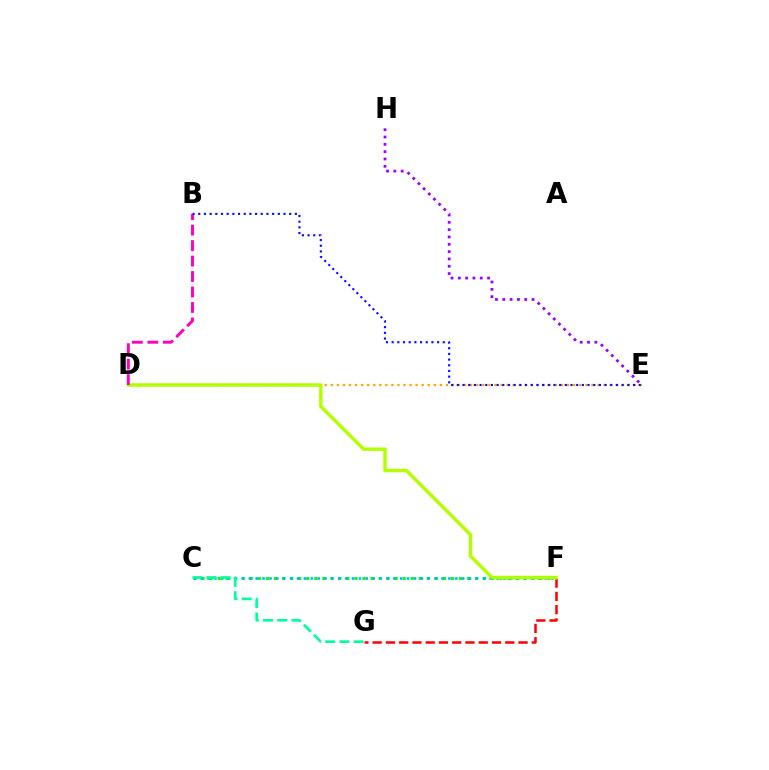{('D', 'E'): [{'color': '#ffa500', 'line_style': 'dotted', 'thickness': 1.65}], ('F', 'G'): [{'color': '#ff0000', 'line_style': 'dashed', 'thickness': 1.8}], ('C', 'F'): [{'color': '#08ff00', 'line_style': 'dotted', 'thickness': 2.19}, {'color': '#00b5ff', 'line_style': 'dotted', 'thickness': 1.87}], ('D', 'F'): [{'color': '#b3ff00', 'line_style': 'solid', 'thickness': 2.47}], ('C', 'G'): [{'color': '#00ff9d', 'line_style': 'dashed', 'thickness': 1.93}], ('E', 'H'): [{'color': '#9b00ff', 'line_style': 'dotted', 'thickness': 1.99}], ('B', 'D'): [{'color': '#ff00bd', 'line_style': 'dashed', 'thickness': 2.1}], ('B', 'E'): [{'color': '#0010ff', 'line_style': 'dotted', 'thickness': 1.54}]}